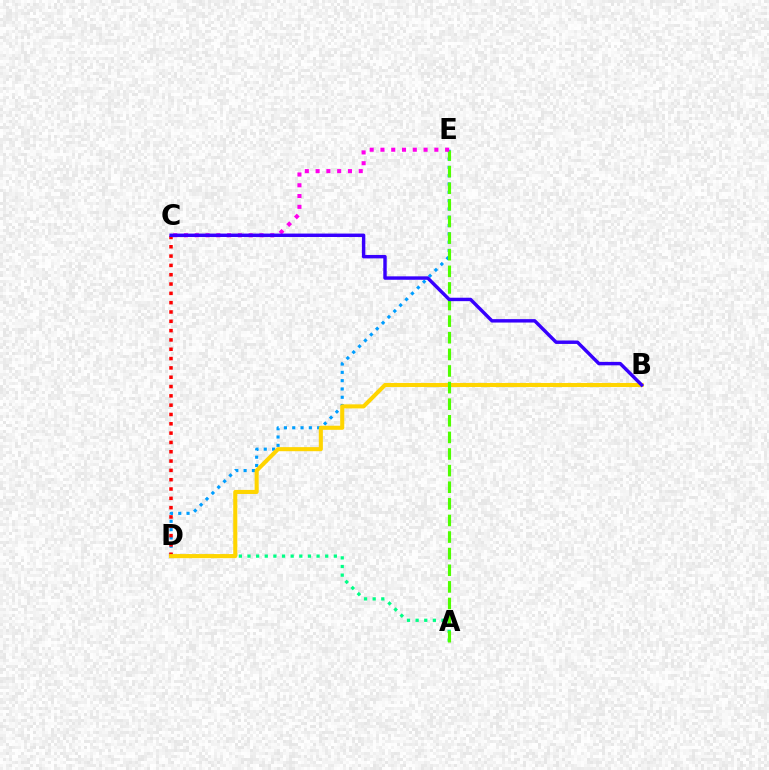{('D', 'E'): [{'color': '#009eff', 'line_style': 'dotted', 'thickness': 2.26}], ('A', 'D'): [{'color': '#00ff86', 'line_style': 'dotted', 'thickness': 2.35}], ('C', 'D'): [{'color': '#ff0000', 'line_style': 'dotted', 'thickness': 2.53}], ('B', 'D'): [{'color': '#ffd500', 'line_style': 'solid', 'thickness': 2.93}], ('A', 'E'): [{'color': '#4fff00', 'line_style': 'dashed', 'thickness': 2.26}], ('C', 'E'): [{'color': '#ff00ed', 'line_style': 'dotted', 'thickness': 2.93}], ('B', 'C'): [{'color': '#3700ff', 'line_style': 'solid', 'thickness': 2.47}]}